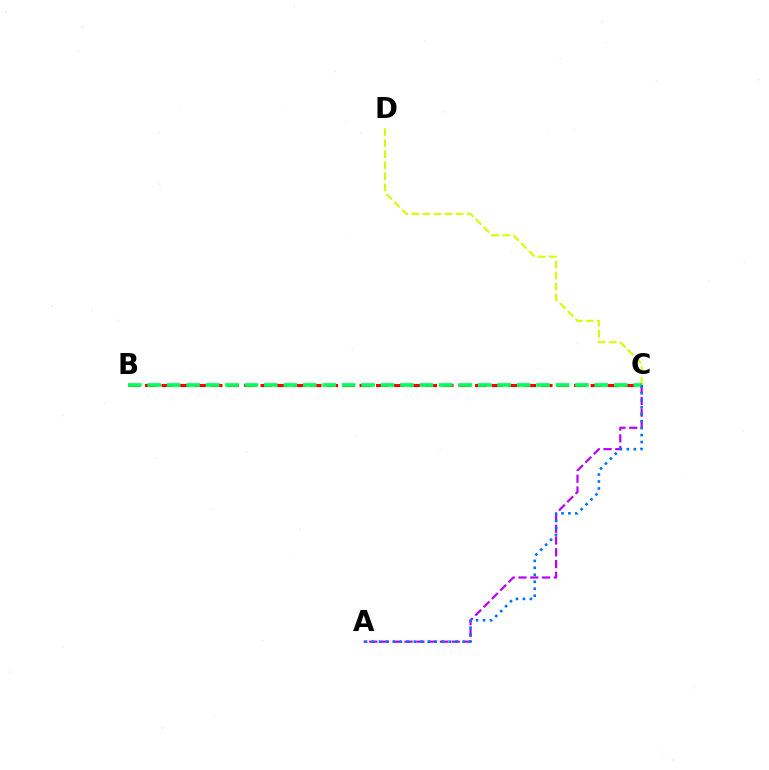{('A', 'C'): [{'color': '#b900ff', 'line_style': 'dashed', 'thickness': 1.6}, {'color': '#0074ff', 'line_style': 'dotted', 'thickness': 1.89}], ('B', 'C'): [{'color': '#ff0000', 'line_style': 'dashed', 'thickness': 2.24}, {'color': '#00ff5c', 'line_style': 'dashed', 'thickness': 2.64}], ('C', 'D'): [{'color': '#d1ff00', 'line_style': 'dashed', 'thickness': 1.51}]}